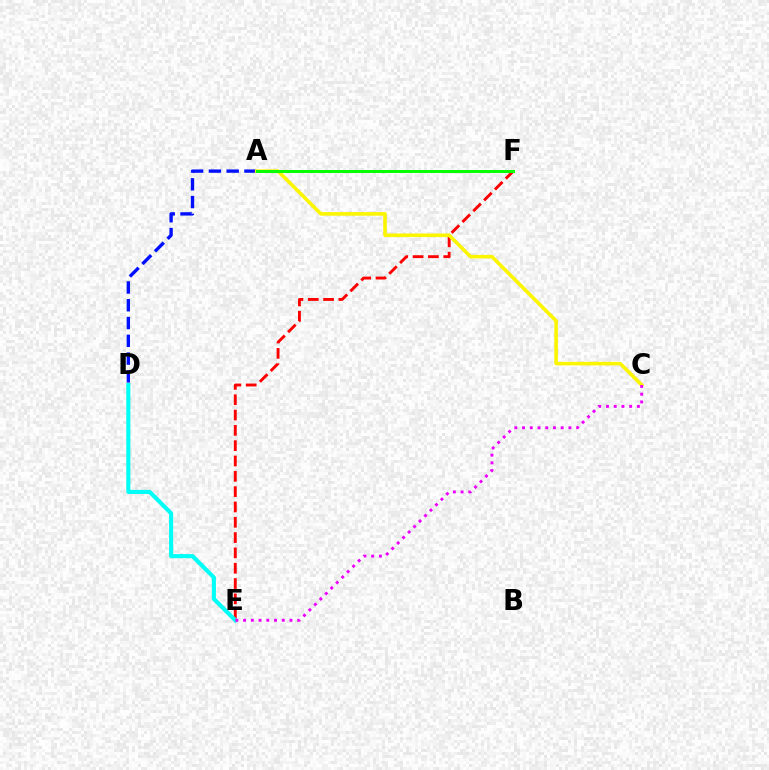{('E', 'F'): [{'color': '#ff0000', 'line_style': 'dashed', 'thickness': 2.08}], ('A', 'D'): [{'color': '#0010ff', 'line_style': 'dashed', 'thickness': 2.42}], ('A', 'C'): [{'color': '#fcf500', 'line_style': 'solid', 'thickness': 2.57}], ('A', 'F'): [{'color': '#08ff00', 'line_style': 'solid', 'thickness': 2.16}], ('D', 'E'): [{'color': '#00fff6', 'line_style': 'solid', 'thickness': 2.96}], ('C', 'E'): [{'color': '#ee00ff', 'line_style': 'dotted', 'thickness': 2.1}]}